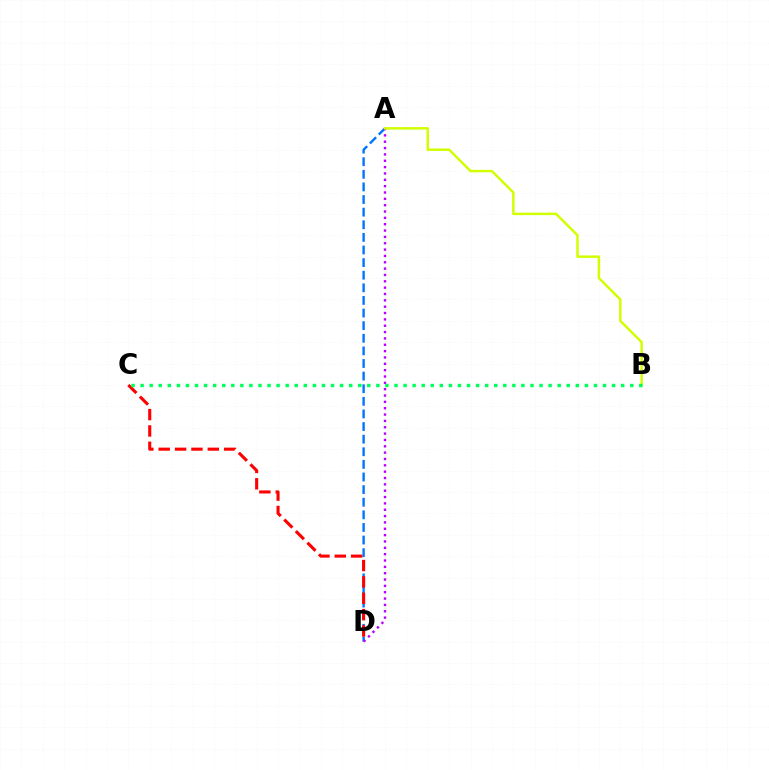{('A', 'D'): [{'color': '#0074ff', 'line_style': 'dashed', 'thickness': 1.71}, {'color': '#b900ff', 'line_style': 'dotted', 'thickness': 1.72}], ('C', 'D'): [{'color': '#ff0000', 'line_style': 'dashed', 'thickness': 2.22}], ('A', 'B'): [{'color': '#d1ff00', 'line_style': 'solid', 'thickness': 1.78}], ('B', 'C'): [{'color': '#00ff5c', 'line_style': 'dotted', 'thickness': 2.46}]}